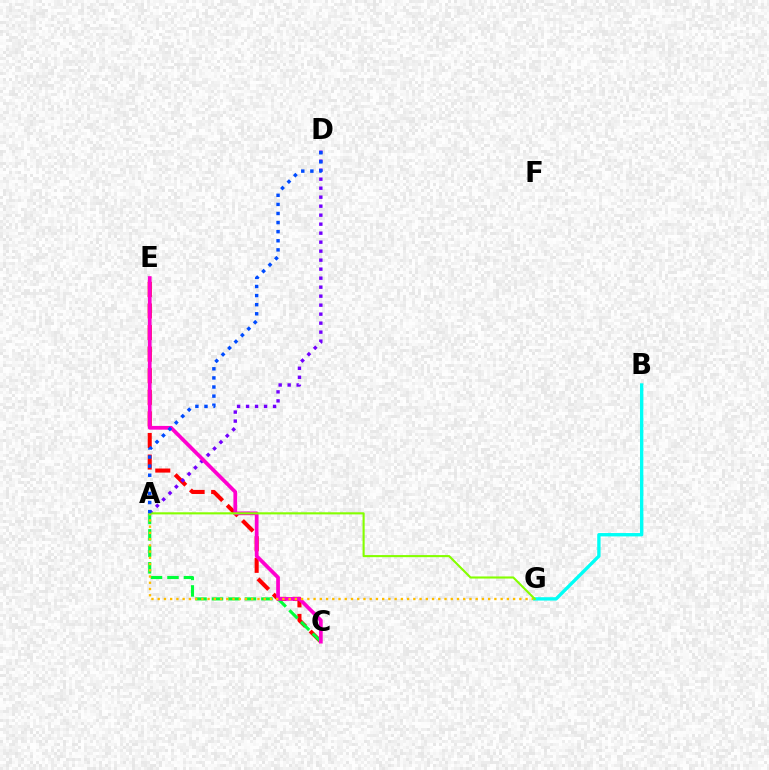{('C', 'E'): [{'color': '#ff0000', 'line_style': 'dashed', 'thickness': 2.93}, {'color': '#ff00cf', 'line_style': 'solid', 'thickness': 2.68}], ('A', 'D'): [{'color': '#7200ff', 'line_style': 'dotted', 'thickness': 2.44}, {'color': '#004bff', 'line_style': 'dotted', 'thickness': 2.47}], ('A', 'C'): [{'color': '#00ff39', 'line_style': 'dashed', 'thickness': 2.24}], ('A', 'G'): [{'color': '#ffbd00', 'line_style': 'dotted', 'thickness': 1.69}, {'color': '#84ff00', 'line_style': 'solid', 'thickness': 1.52}], ('B', 'G'): [{'color': '#00fff6', 'line_style': 'solid', 'thickness': 2.42}]}